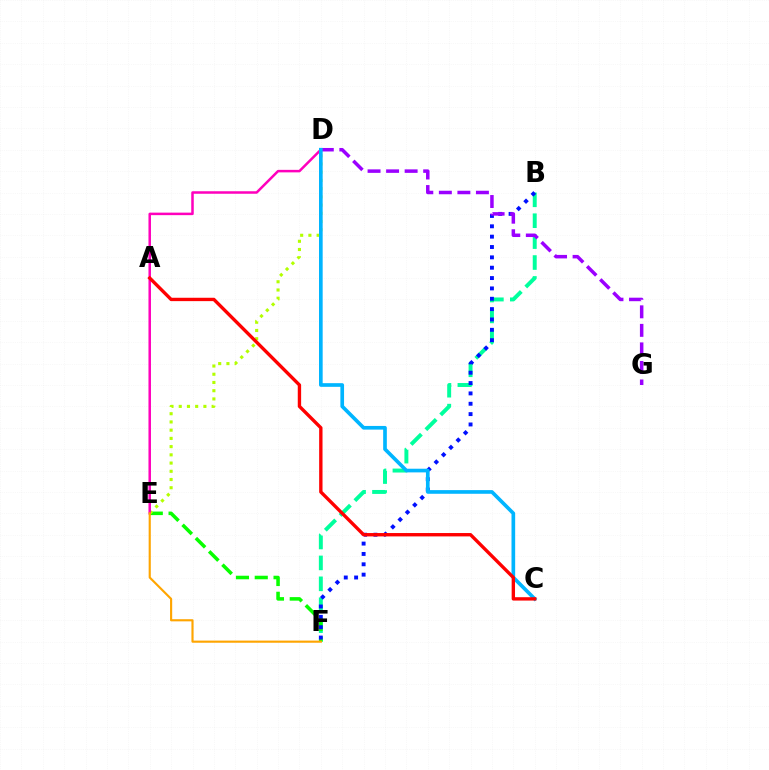{('B', 'F'): [{'color': '#00ff9d', 'line_style': 'dashed', 'thickness': 2.84}, {'color': '#0010ff', 'line_style': 'dotted', 'thickness': 2.81}], ('E', 'F'): [{'color': '#08ff00', 'line_style': 'dashed', 'thickness': 2.55}, {'color': '#ffa500', 'line_style': 'solid', 'thickness': 1.54}], ('D', 'G'): [{'color': '#9b00ff', 'line_style': 'dashed', 'thickness': 2.52}], ('D', 'E'): [{'color': '#b3ff00', 'line_style': 'dotted', 'thickness': 2.23}, {'color': '#ff00bd', 'line_style': 'solid', 'thickness': 1.81}], ('C', 'D'): [{'color': '#00b5ff', 'line_style': 'solid', 'thickness': 2.64}], ('A', 'C'): [{'color': '#ff0000', 'line_style': 'solid', 'thickness': 2.42}]}